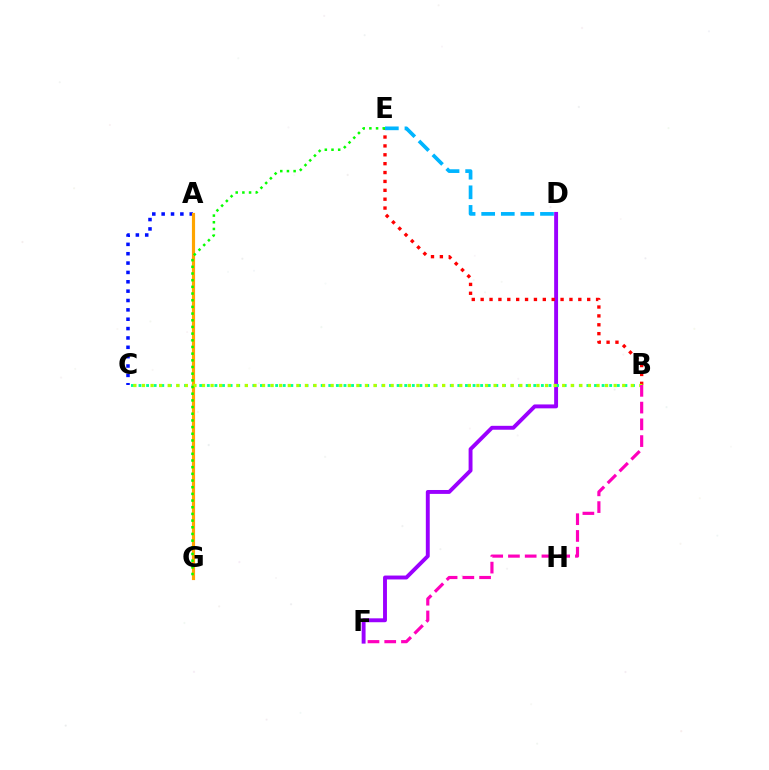{('D', 'F'): [{'color': '#9b00ff', 'line_style': 'solid', 'thickness': 2.81}], ('A', 'C'): [{'color': '#0010ff', 'line_style': 'dotted', 'thickness': 2.54}], ('B', 'C'): [{'color': '#00ff9d', 'line_style': 'dotted', 'thickness': 2.06}, {'color': '#b3ff00', 'line_style': 'dotted', 'thickness': 2.33}], ('B', 'E'): [{'color': '#ff0000', 'line_style': 'dotted', 'thickness': 2.41}], ('A', 'G'): [{'color': '#ffa500', 'line_style': 'solid', 'thickness': 2.28}], ('D', 'E'): [{'color': '#00b5ff', 'line_style': 'dashed', 'thickness': 2.66}], ('E', 'G'): [{'color': '#08ff00', 'line_style': 'dotted', 'thickness': 1.81}], ('B', 'F'): [{'color': '#ff00bd', 'line_style': 'dashed', 'thickness': 2.27}]}